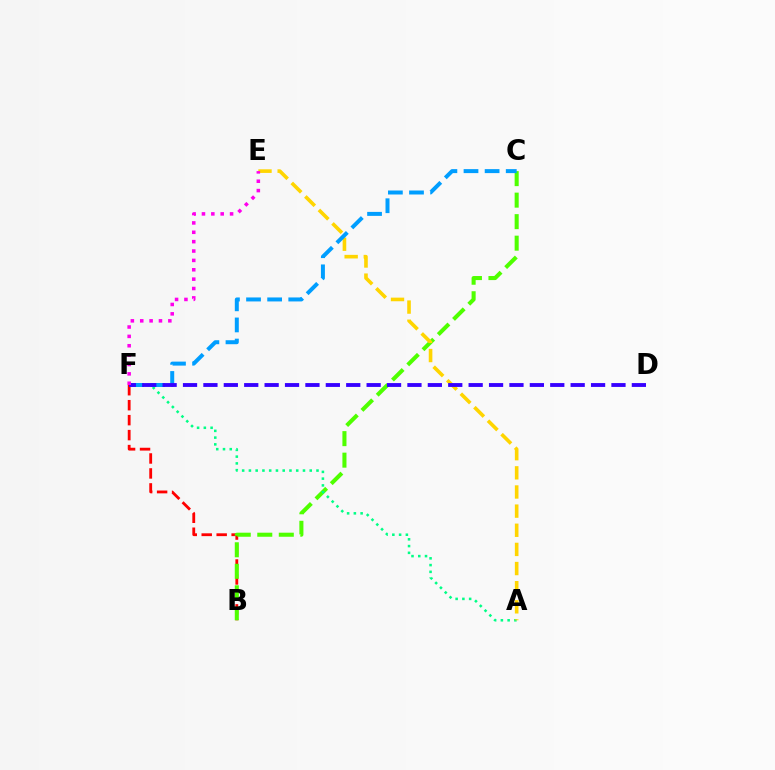{('B', 'F'): [{'color': '#ff0000', 'line_style': 'dashed', 'thickness': 2.03}], ('B', 'C'): [{'color': '#4fff00', 'line_style': 'dashed', 'thickness': 2.92}], ('A', 'F'): [{'color': '#00ff86', 'line_style': 'dotted', 'thickness': 1.84}], ('A', 'E'): [{'color': '#ffd500', 'line_style': 'dashed', 'thickness': 2.6}], ('C', 'F'): [{'color': '#009eff', 'line_style': 'dashed', 'thickness': 2.87}], ('D', 'F'): [{'color': '#3700ff', 'line_style': 'dashed', 'thickness': 2.77}], ('E', 'F'): [{'color': '#ff00ed', 'line_style': 'dotted', 'thickness': 2.55}]}